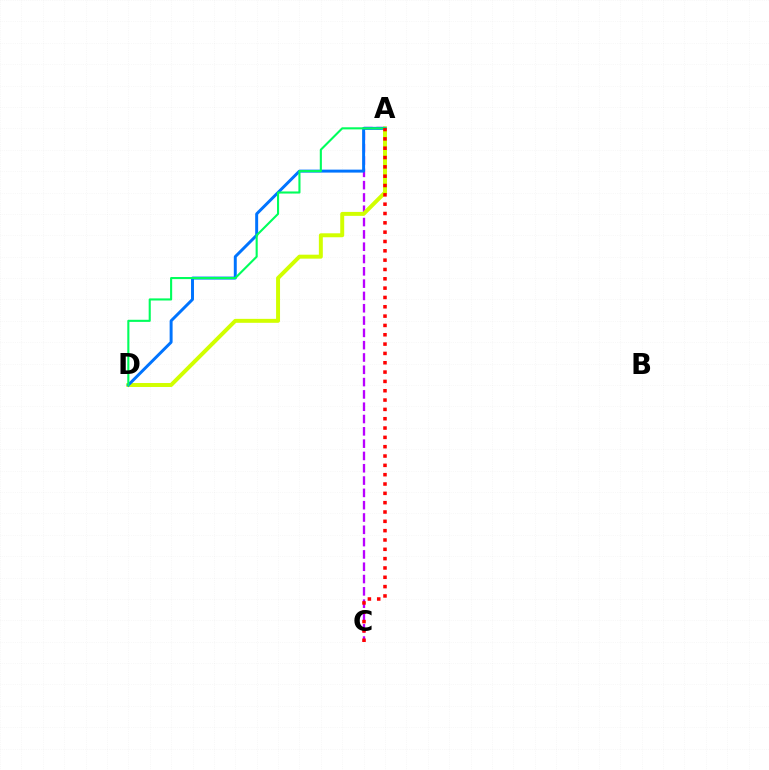{('A', 'C'): [{'color': '#b900ff', 'line_style': 'dashed', 'thickness': 1.67}, {'color': '#ff0000', 'line_style': 'dotted', 'thickness': 2.53}], ('A', 'D'): [{'color': '#d1ff00', 'line_style': 'solid', 'thickness': 2.85}, {'color': '#0074ff', 'line_style': 'solid', 'thickness': 2.13}, {'color': '#00ff5c', 'line_style': 'solid', 'thickness': 1.51}]}